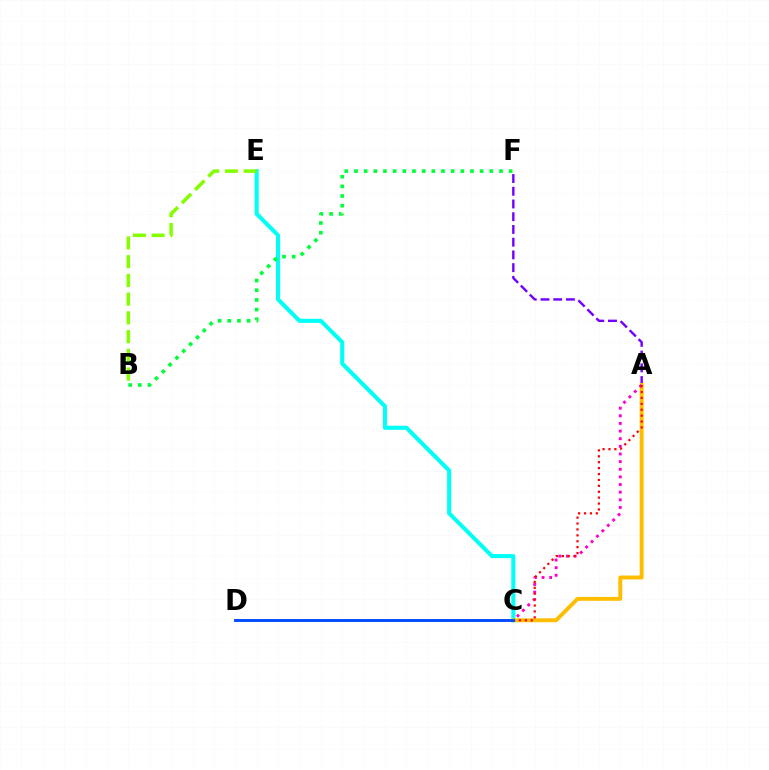{('A', 'F'): [{'color': '#7200ff', 'line_style': 'dashed', 'thickness': 1.73}], ('C', 'E'): [{'color': '#00fff6', 'line_style': 'solid', 'thickness': 2.94}], ('B', 'F'): [{'color': '#00ff39', 'line_style': 'dotted', 'thickness': 2.63}], ('B', 'E'): [{'color': '#84ff00', 'line_style': 'dashed', 'thickness': 2.54}], ('A', 'C'): [{'color': '#ffbd00', 'line_style': 'solid', 'thickness': 2.82}, {'color': '#ff00cf', 'line_style': 'dotted', 'thickness': 2.08}, {'color': '#ff0000', 'line_style': 'dotted', 'thickness': 1.61}], ('C', 'D'): [{'color': '#004bff', 'line_style': 'solid', 'thickness': 2.08}]}